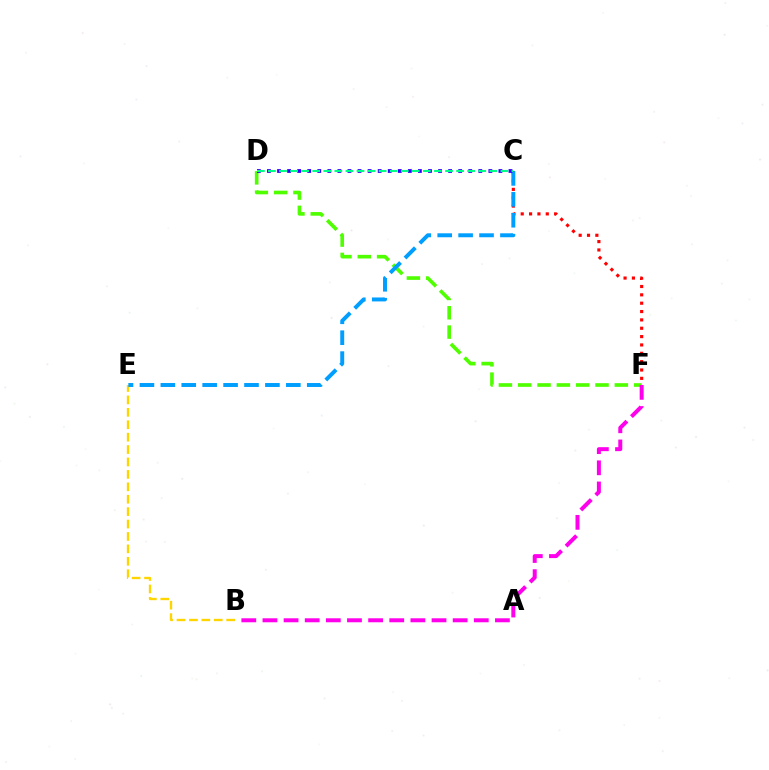{('D', 'F'): [{'color': '#4fff00', 'line_style': 'dashed', 'thickness': 2.62}], ('C', 'F'): [{'color': '#ff0000', 'line_style': 'dotted', 'thickness': 2.27}], ('B', 'E'): [{'color': '#ffd500', 'line_style': 'dashed', 'thickness': 1.69}], ('B', 'F'): [{'color': '#ff00ed', 'line_style': 'dashed', 'thickness': 2.87}], ('C', 'E'): [{'color': '#009eff', 'line_style': 'dashed', 'thickness': 2.84}], ('C', 'D'): [{'color': '#3700ff', 'line_style': 'dotted', 'thickness': 2.73}, {'color': '#00ff86', 'line_style': 'dashed', 'thickness': 1.5}]}